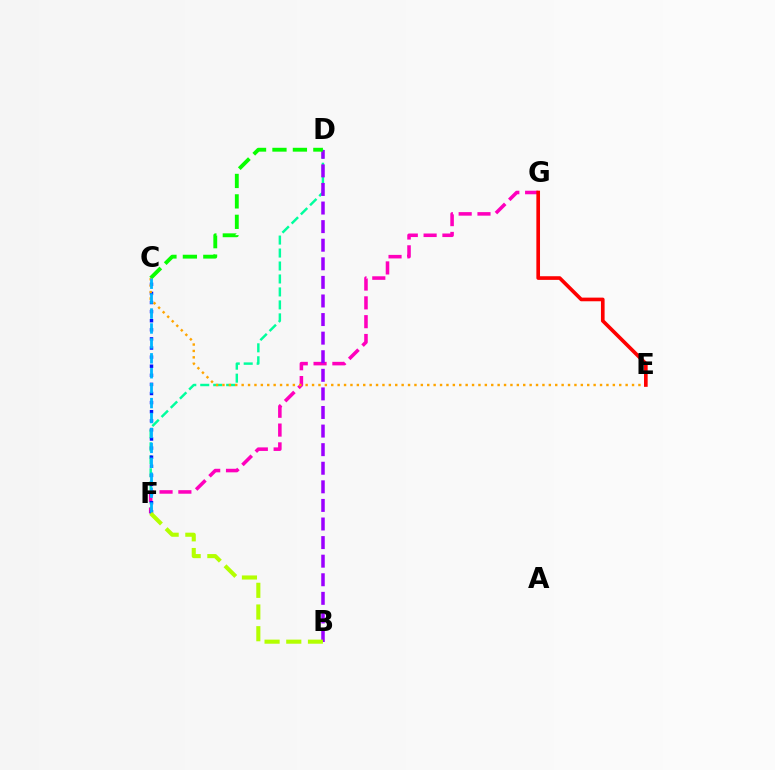{('D', 'F'): [{'color': '#00ff9d', 'line_style': 'dashed', 'thickness': 1.76}], ('F', 'G'): [{'color': '#ff00bd', 'line_style': 'dashed', 'thickness': 2.56}], ('B', 'D'): [{'color': '#9b00ff', 'line_style': 'dashed', 'thickness': 2.52}], ('C', 'F'): [{'color': '#0010ff', 'line_style': 'dotted', 'thickness': 2.47}, {'color': '#00b5ff', 'line_style': 'dashed', 'thickness': 2.03}], ('C', 'D'): [{'color': '#08ff00', 'line_style': 'dashed', 'thickness': 2.78}], ('C', 'E'): [{'color': '#ffa500', 'line_style': 'dotted', 'thickness': 1.74}], ('B', 'F'): [{'color': '#b3ff00', 'line_style': 'dashed', 'thickness': 2.95}], ('E', 'G'): [{'color': '#ff0000', 'line_style': 'solid', 'thickness': 2.63}]}